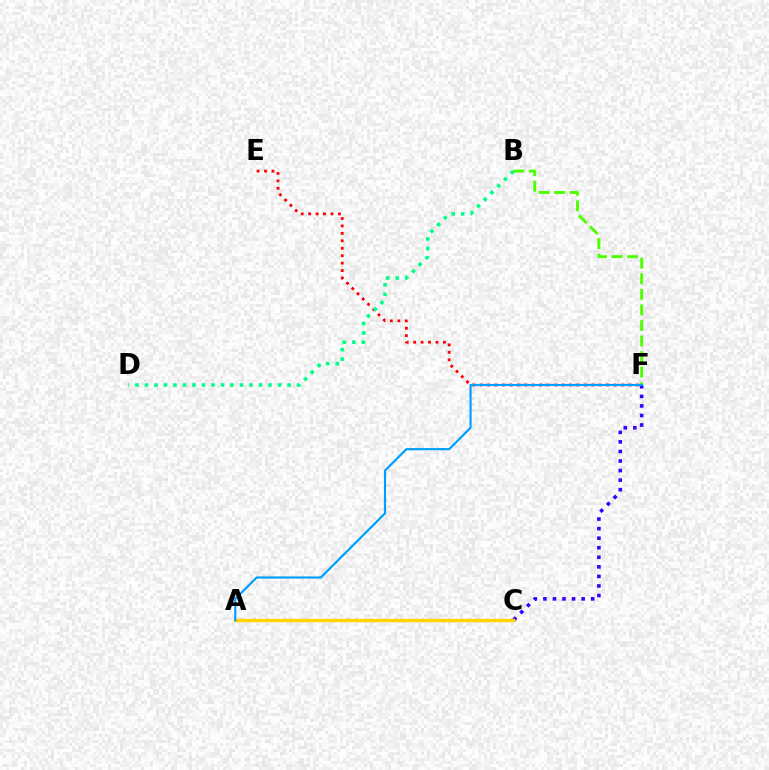{('E', 'F'): [{'color': '#ff0000', 'line_style': 'dotted', 'thickness': 2.02}], ('C', 'F'): [{'color': '#3700ff', 'line_style': 'dotted', 'thickness': 2.6}], ('B', 'F'): [{'color': '#4fff00', 'line_style': 'dashed', 'thickness': 2.12}], ('A', 'C'): [{'color': '#ff00ed', 'line_style': 'dashed', 'thickness': 2.18}, {'color': '#ffd500', 'line_style': 'solid', 'thickness': 2.48}], ('B', 'D'): [{'color': '#00ff86', 'line_style': 'dotted', 'thickness': 2.58}], ('A', 'F'): [{'color': '#009eff', 'line_style': 'solid', 'thickness': 1.56}]}